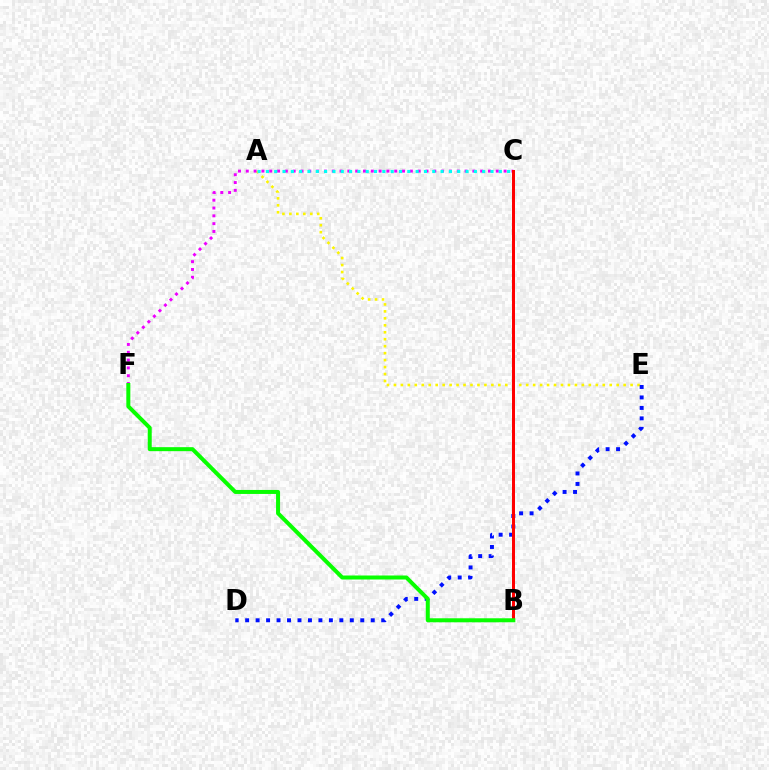{('A', 'E'): [{'color': '#fcf500', 'line_style': 'dotted', 'thickness': 1.89}], ('C', 'F'): [{'color': '#ee00ff', 'line_style': 'dotted', 'thickness': 2.12}], ('D', 'E'): [{'color': '#0010ff', 'line_style': 'dotted', 'thickness': 2.84}], ('A', 'C'): [{'color': '#00fff6', 'line_style': 'dotted', 'thickness': 2.26}], ('B', 'C'): [{'color': '#ff0000', 'line_style': 'solid', 'thickness': 2.16}], ('B', 'F'): [{'color': '#08ff00', 'line_style': 'solid', 'thickness': 2.88}]}